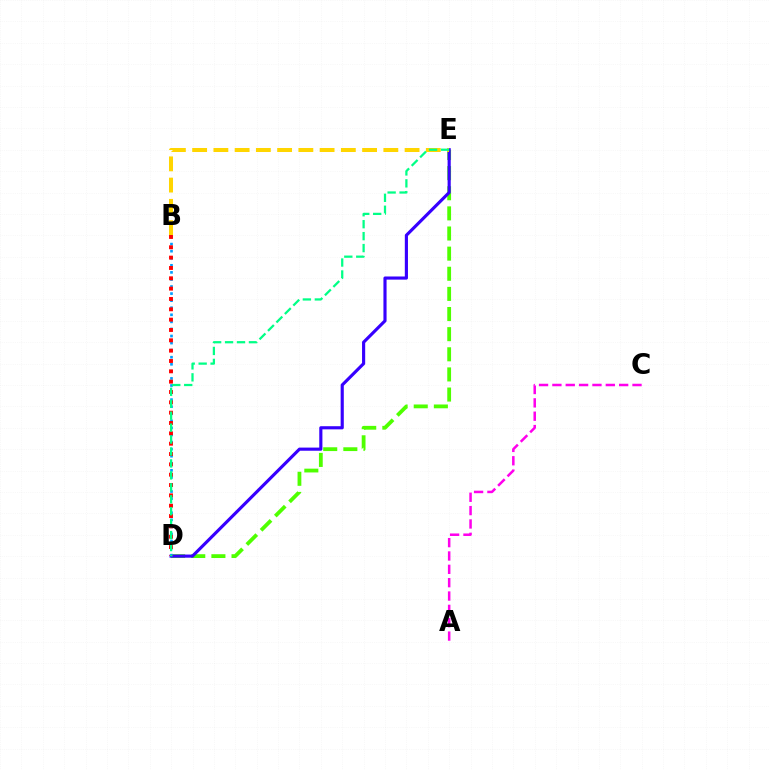{('D', 'E'): [{'color': '#4fff00', 'line_style': 'dashed', 'thickness': 2.73}, {'color': '#3700ff', 'line_style': 'solid', 'thickness': 2.26}, {'color': '#00ff86', 'line_style': 'dashed', 'thickness': 1.62}], ('A', 'C'): [{'color': '#ff00ed', 'line_style': 'dashed', 'thickness': 1.81}], ('B', 'E'): [{'color': '#ffd500', 'line_style': 'dashed', 'thickness': 2.89}], ('B', 'D'): [{'color': '#009eff', 'line_style': 'dotted', 'thickness': 1.92}, {'color': '#ff0000', 'line_style': 'dotted', 'thickness': 2.81}]}